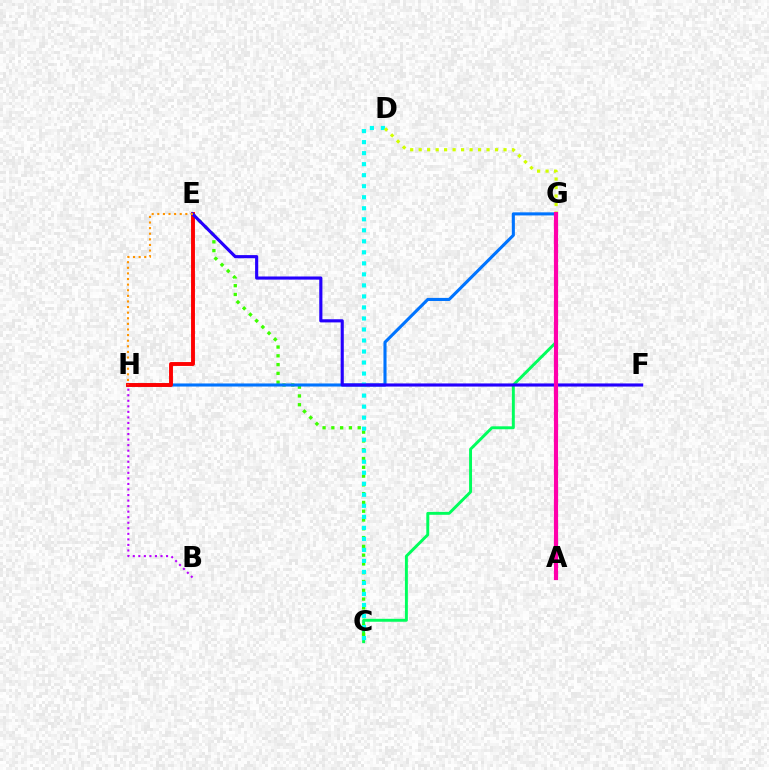{('C', 'G'): [{'color': '#00ff5c', 'line_style': 'solid', 'thickness': 2.11}], ('C', 'E'): [{'color': '#3dff00', 'line_style': 'dotted', 'thickness': 2.39}], ('G', 'H'): [{'color': '#0074ff', 'line_style': 'solid', 'thickness': 2.22}], ('C', 'D'): [{'color': '#00fff6', 'line_style': 'dotted', 'thickness': 2.99}], ('D', 'G'): [{'color': '#d1ff00', 'line_style': 'dotted', 'thickness': 2.31}], ('E', 'H'): [{'color': '#ff0000', 'line_style': 'solid', 'thickness': 2.81}, {'color': '#ff9400', 'line_style': 'dotted', 'thickness': 1.52}], ('E', 'F'): [{'color': '#2500ff', 'line_style': 'solid', 'thickness': 2.26}], ('B', 'H'): [{'color': '#b900ff', 'line_style': 'dotted', 'thickness': 1.51}], ('A', 'G'): [{'color': '#ff00ac', 'line_style': 'solid', 'thickness': 2.99}]}